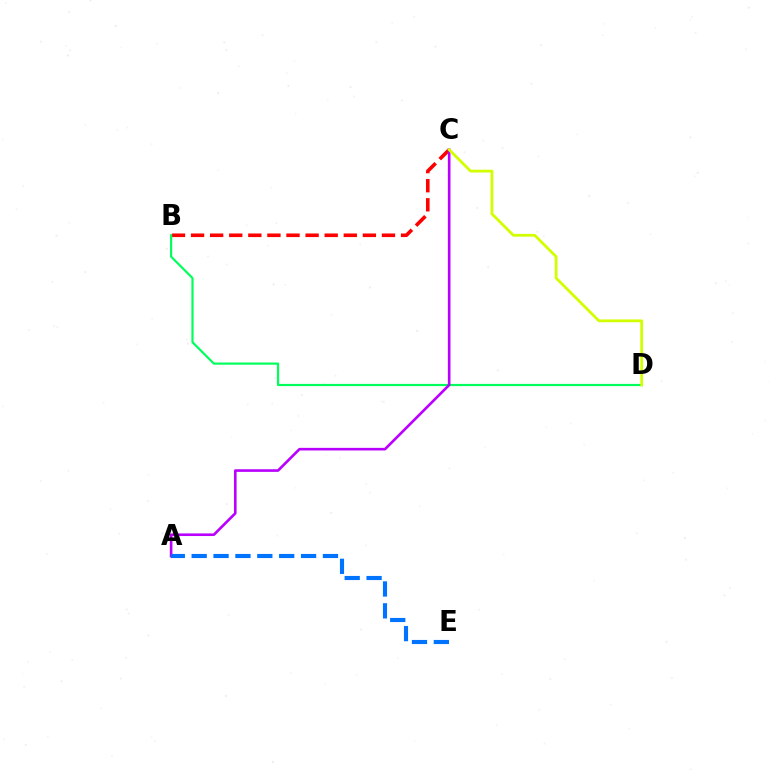{('B', 'C'): [{'color': '#ff0000', 'line_style': 'dashed', 'thickness': 2.59}], ('B', 'D'): [{'color': '#00ff5c', 'line_style': 'solid', 'thickness': 1.57}], ('A', 'C'): [{'color': '#b900ff', 'line_style': 'solid', 'thickness': 1.89}], ('A', 'E'): [{'color': '#0074ff', 'line_style': 'dashed', 'thickness': 2.97}], ('C', 'D'): [{'color': '#d1ff00', 'line_style': 'solid', 'thickness': 2.0}]}